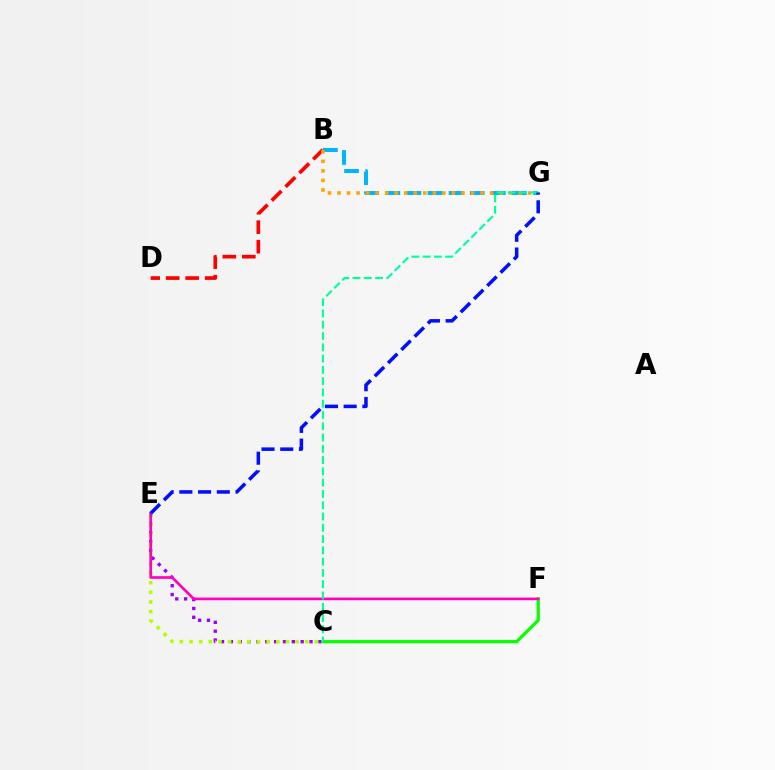{('C', 'E'): [{'color': '#9b00ff', 'line_style': 'dotted', 'thickness': 2.41}, {'color': '#b3ff00', 'line_style': 'dotted', 'thickness': 2.62}], ('B', 'D'): [{'color': '#ff0000', 'line_style': 'dashed', 'thickness': 2.65}], ('B', 'G'): [{'color': '#00b5ff', 'line_style': 'dashed', 'thickness': 2.87}, {'color': '#ffa500', 'line_style': 'dotted', 'thickness': 2.59}], ('C', 'F'): [{'color': '#08ff00', 'line_style': 'solid', 'thickness': 2.34}], ('E', 'F'): [{'color': '#ff00bd', 'line_style': 'solid', 'thickness': 1.9}], ('C', 'G'): [{'color': '#00ff9d', 'line_style': 'dashed', 'thickness': 1.53}], ('E', 'G'): [{'color': '#0010ff', 'line_style': 'dashed', 'thickness': 2.54}]}